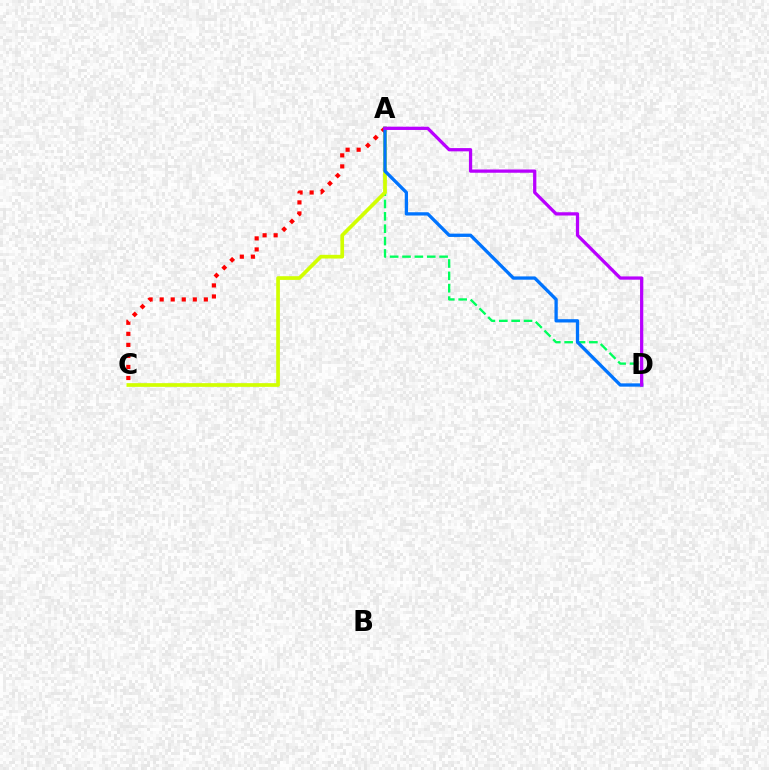{('A', 'D'): [{'color': '#00ff5c', 'line_style': 'dashed', 'thickness': 1.68}, {'color': '#0074ff', 'line_style': 'solid', 'thickness': 2.37}, {'color': '#b900ff', 'line_style': 'solid', 'thickness': 2.35}], ('A', 'C'): [{'color': '#d1ff00', 'line_style': 'solid', 'thickness': 2.66}, {'color': '#ff0000', 'line_style': 'dotted', 'thickness': 3.0}]}